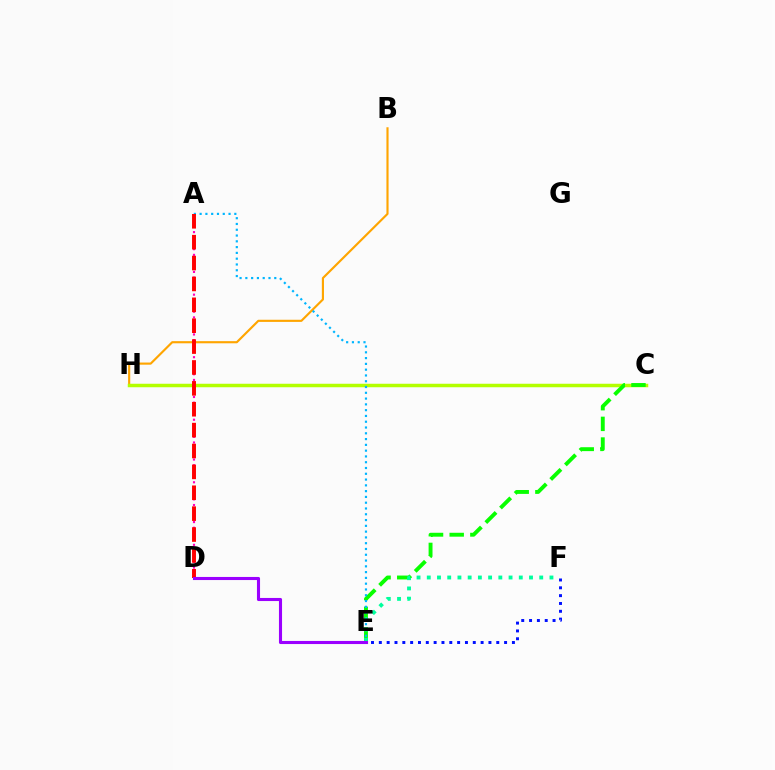{('B', 'H'): [{'color': '#ffa500', 'line_style': 'solid', 'thickness': 1.54}], ('A', 'D'): [{'color': '#ff00bd', 'line_style': 'dotted', 'thickness': 1.54}, {'color': '#ff0000', 'line_style': 'dashed', 'thickness': 2.84}], ('C', 'H'): [{'color': '#b3ff00', 'line_style': 'solid', 'thickness': 2.51}], ('C', 'E'): [{'color': '#08ff00', 'line_style': 'dashed', 'thickness': 2.81}], ('A', 'E'): [{'color': '#00b5ff', 'line_style': 'dotted', 'thickness': 1.57}], ('E', 'F'): [{'color': '#00ff9d', 'line_style': 'dotted', 'thickness': 2.78}, {'color': '#0010ff', 'line_style': 'dotted', 'thickness': 2.13}], ('D', 'E'): [{'color': '#9b00ff', 'line_style': 'solid', 'thickness': 2.23}]}